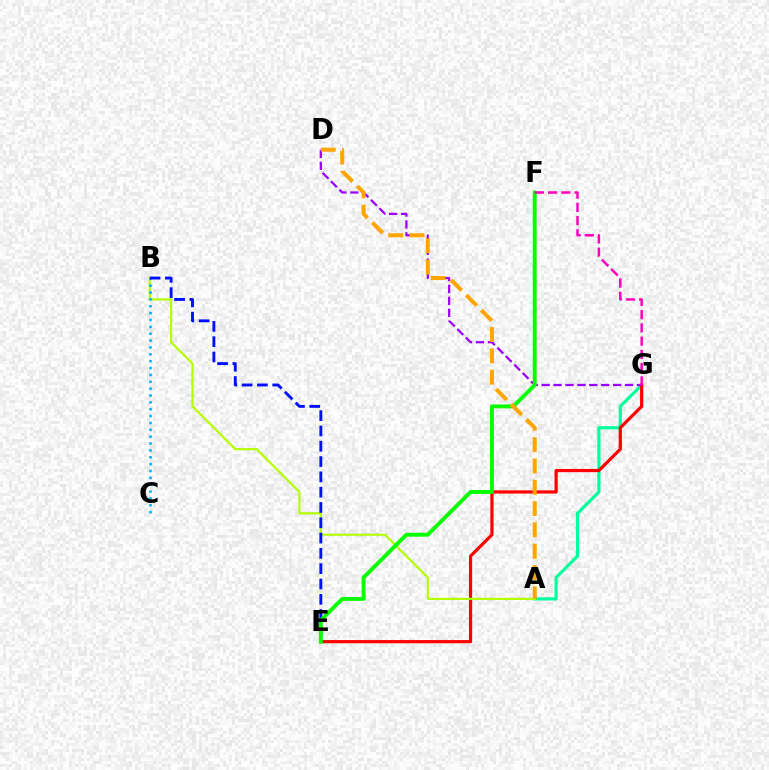{('A', 'G'): [{'color': '#00ff9d', 'line_style': 'solid', 'thickness': 2.29}], ('E', 'G'): [{'color': '#ff0000', 'line_style': 'solid', 'thickness': 2.29}], ('A', 'B'): [{'color': '#b3ff00', 'line_style': 'solid', 'thickness': 1.58}], ('B', 'C'): [{'color': '#00b5ff', 'line_style': 'dotted', 'thickness': 1.87}], ('D', 'G'): [{'color': '#9b00ff', 'line_style': 'dashed', 'thickness': 1.62}], ('B', 'E'): [{'color': '#0010ff', 'line_style': 'dashed', 'thickness': 2.08}], ('E', 'F'): [{'color': '#08ff00', 'line_style': 'solid', 'thickness': 2.81}], ('A', 'D'): [{'color': '#ffa500', 'line_style': 'dashed', 'thickness': 2.89}], ('F', 'G'): [{'color': '#ff00bd', 'line_style': 'dashed', 'thickness': 1.8}]}